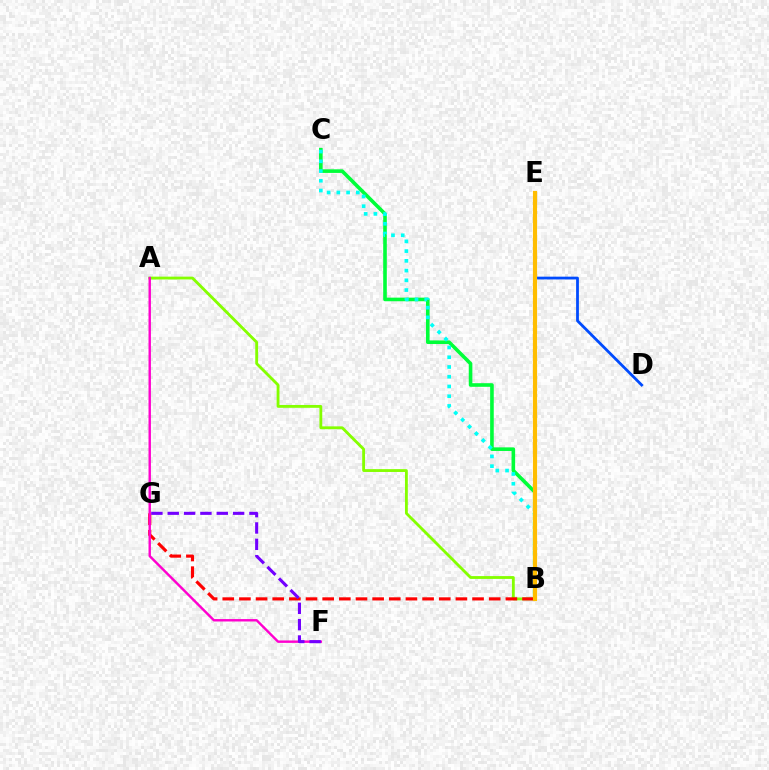{('B', 'C'): [{'color': '#00ff39', 'line_style': 'solid', 'thickness': 2.6}, {'color': '#00fff6', 'line_style': 'dotted', 'thickness': 2.65}], ('D', 'E'): [{'color': '#004bff', 'line_style': 'solid', 'thickness': 2.0}], ('A', 'B'): [{'color': '#84ff00', 'line_style': 'solid', 'thickness': 2.04}], ('B', 'G'): [{'color': '#ff0000', 'line_style': 'dashed', 'thickness': 2.26}], ('B', 'E'): [{'color': '#ffbd00', 'line_style': 'solid', 'thickness': 2.99}], ('A', 'F'): [{'color': '#ff00cf', 'line_style': 'solid', 'thickness': 1.74}], ('F', 'G'): [{'color': '#7200ff', 'line_style': 'dashed', 'thickness': 2.22}]}